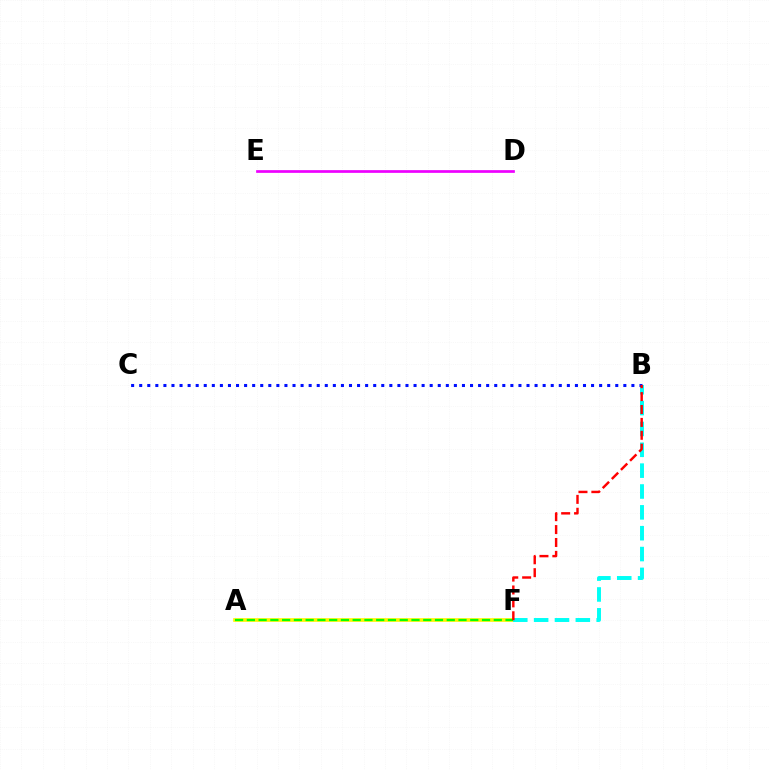{('D', 'E'): [{'color': '#ee00ff', 'line_style': 'solid', 'thickness': 1.95}], ('A', 'F'): [{'color': '#fcf500', 'line_style': 'solid', 'thickness': 2.63}, {'color': '#08ff00', 'line_style': 'dashed', 'thickness': 1.6}], ('B', 'F'): [{'color': '#00fff6', 'line_style': 'dashed', 'thickness': 2.83}, {'color': '#ff0000', 'line_style': 'dashed', 'thickness': 1.75}], ('B', 'C'): [{'color': '#0010ff', 'line_style': 'dotted', 'thickness': 2.19}]}